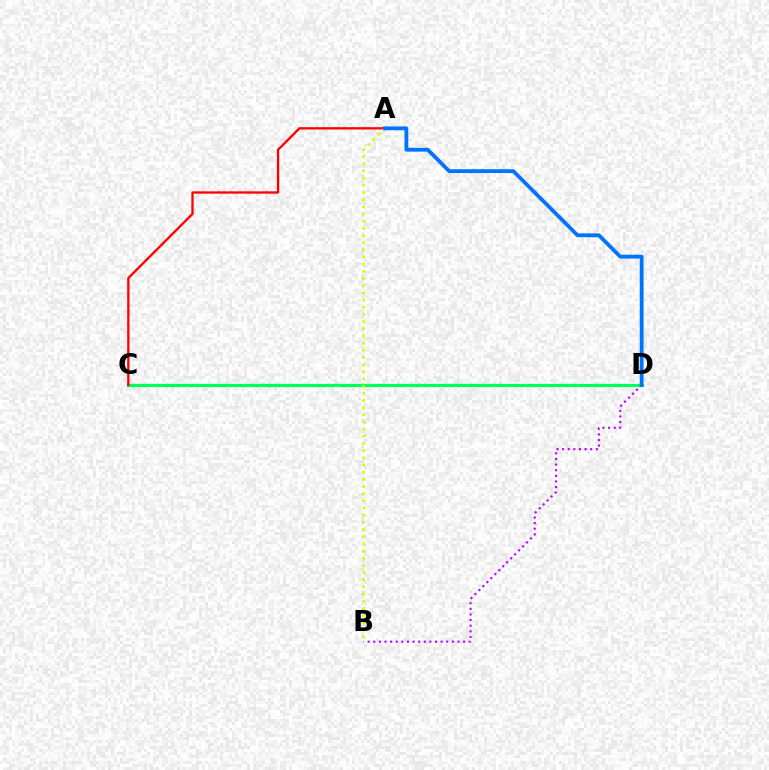{('C', 'D'): [{'color': '#00ff5c', 'line_style': 'solid', 'thickness': 2.32}], ('A', 'C'): [{'color': '#ff0000', 'line_style': 'solid', 'thickness': 1.67}], ('B', 'D'): [{'color': '#b900ff', 'line_style': 'dotted', 'thickness': 1.53}], ('A', 'B'): [{'color': '#d1ff00', 'line_style': 'dotted', 'thickness': 1.95}], ('A', 'D'): [{'color': '#0074ff', 'line_style': 'solid', 'thickness': 2.74}]}